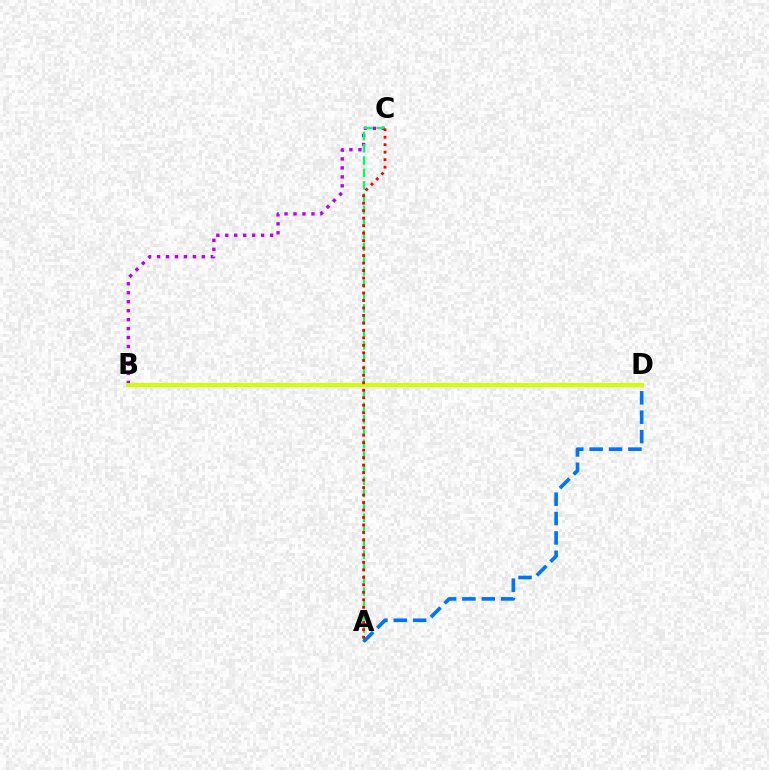{('B', 'C'): [{'color': '#b900ff', 'line_style': 'dotted', 'thickness': 2.44}], ('A', 'C'): [{'color': '#00ff5c', 'line_style': 'dashed', 'thickness': 1.67}, {'color': '#ff0000', 'line_style': 'dotted', 'thickness': 2.03}], ('A', 'D'): [{'color': '#0074ff', 'line_style': 'dashed', 'thickness': 2.63}], ('B', 'D'): [{'color': '#d1ff00', 'line_style': 'solid', 'thickness': 2.87}]}